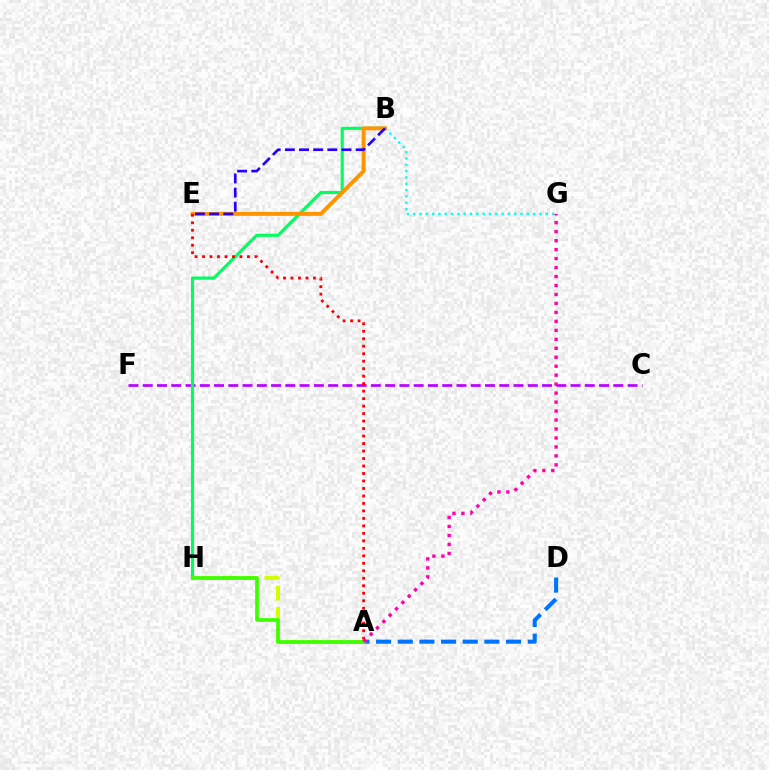{('A', 'H'): [{'color': '#d1ff00', 'line_style': 'dashed', 'thickness': 2.89}, {'color': '#3dff00', 'line_style': 'solid', 'thickness': 2.67}], ('C', 'F'): [{'color': '#b900ff', 'line_style': 'dashed', 'thickness': 1.94}], ('A', 'D'): [{'color': '#0074ff', 'line_style': 'dashed', 'thickness': 2.94}], ('B', 'H'): [{'color': '#00ff5c', 'line_style': 'solid', 'thickness': 2.23}], ('B', 'G'): [{'color': '#00fff6', 'line_style': 'dotted', 'thickness': 1.72}], ('B', 'E'): [{'color': '#ff9400', 'line_style': 'solid', 'thickness': 2.82}, {'color': '#2500ff', 'line_style': 'dashed', 'thickness': 1.92}], ('A', 'E'): [{'color': '#ff0000', 'line_style': 'dotted', 'thickness': 2.03}], ('A', 'G'): [{'color': '#ff00ac', 'line_style': 'dotted', 'thickness': 2.44}]}